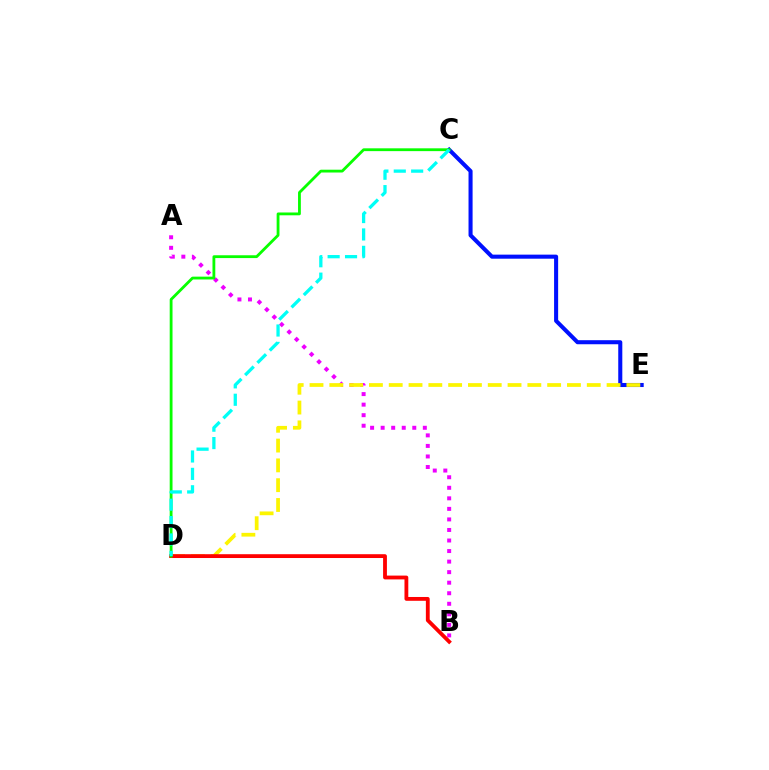{('A', 'B'): [{'color': '#ee00ff', 'line_style': 'dotted', 'thickness': 2.86}], ('C', 'E'): [{'color': '#0010ff', 'line_style': 'solid', 'thickness': 2.92}], ('D', 'E'): [{'color': '#fcf500', 'line_style': 'dashed', 'thickness': 2.69}], ('B', 'D'): [{'color': '#ff0000', 'line_style': 'solid', 'thickness': 2.75}], ('C', 'D'): [{'color': '#08ff00', 'line_style': 'solid', 'thickness': 2.03}, {'color': '#00fff6', 'line_style': 'dashed', 'thickness': 2.36}]}